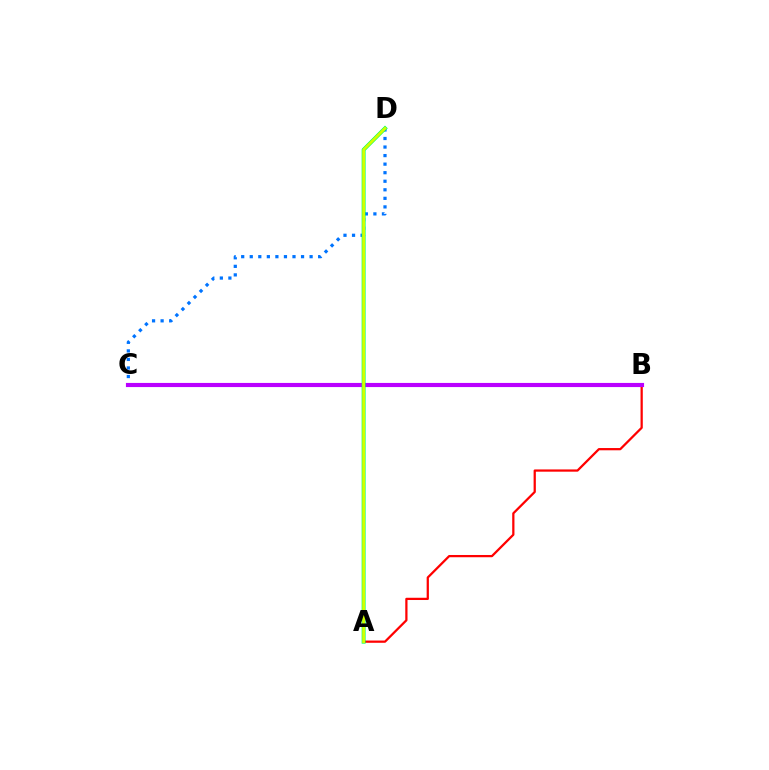{('A', 'B'): [{'color': '#ff0000', 'line_style': 'solid', 'thickness': 1.62}], ('C', 'D'): [{'color': '#0074ff', 'line_style': 'dotted', 'thickness': 2.32}], ('B', 'C'): [{'color': '#b900ff', 'line_style': 'solid', 'thickness': 2.98}], ('A', 'D'): [{'color': '#00ff5c', 'line_style': 'solid', 'thickness': 2.81}, {'color': '#d1ff00', 'line_style': 'solid', 'thickness': 2.0}]}